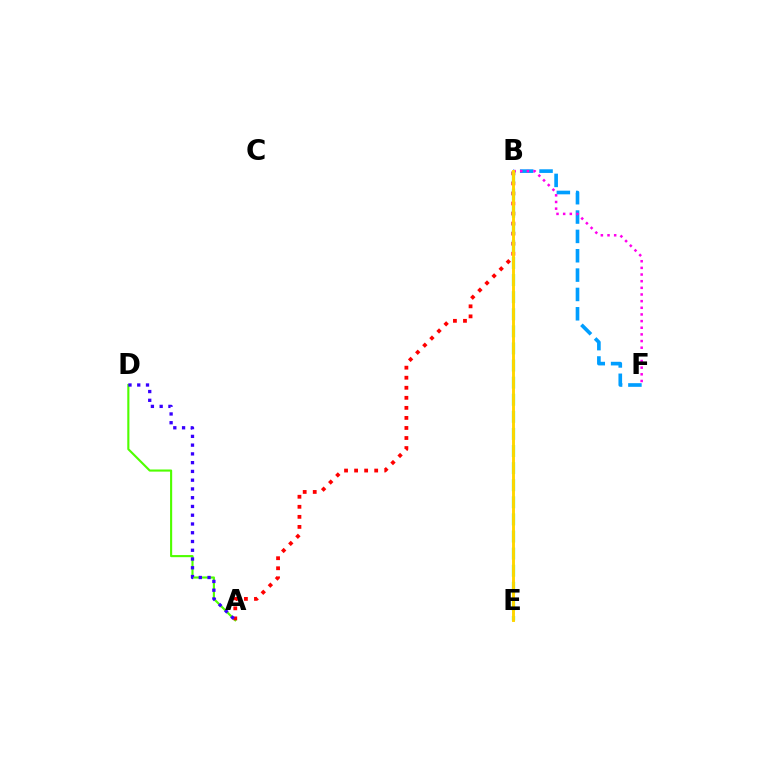{('B', 'F'): [{'color': '#009eff', 'line_style': 'dashed', 'thickness': 2.63}, {'color': '#ff00ed', 'line_style': 'dotted', 'thickness': 1.81}], ('A', 'D'): [{'color': '#4fff00', 'line_style': 'solid', 'thickness': 1.53}, {'color': '#3700ff', 'line_style': 'dotted', 'thickness': 2.38}], ('A', 'B'): [{'color': '#ff0000', 'line_style': 'dotted', 'thickness': 2.73}], ('B', 'E'): [{'color': '#00ff86', 'line_style': 'dashed', 'thickness': 2.32}, {'color': '#ffd500', 'line_style': 'solid', 'thickness': 2.1}]}